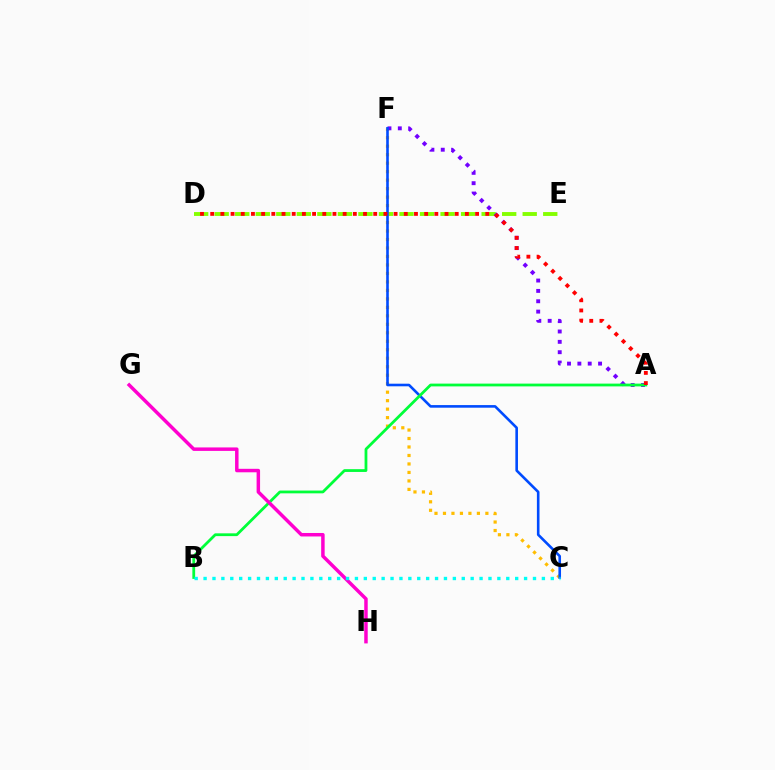{('D', 'E'): [{'color': '#84ff00', 'line_style': 'dashed', 'thickness': 2.79}], ('C', 'F'): [{'color': '#ffbd00', 'line_style': 'dotted', 'thickness': 2.3}, {'color': '#004bff', 'line_style': 'solid', 'thickness': 1.88}], ('A', 'F'): [{'color': '#7200ff', 'line_style': 'dotted', 'thickness': 2.81}], ('A', 'B'): [{'color': '#00ff39', 'line_style': 'solid', 'thickness': 2.0}], ('A', 'D'): [{'color': '#ff0000', 'line_style': 'dotted', 'thickness': 2.77}], ('G', 'H'): [{'color': '#ff00cf', 'line_style': 'solid', 'thickness': 2.5}], ('B', 'C'): [{'color': '#00fff6', 'line_style': 'dotted', 'thickness': 2.42}]}